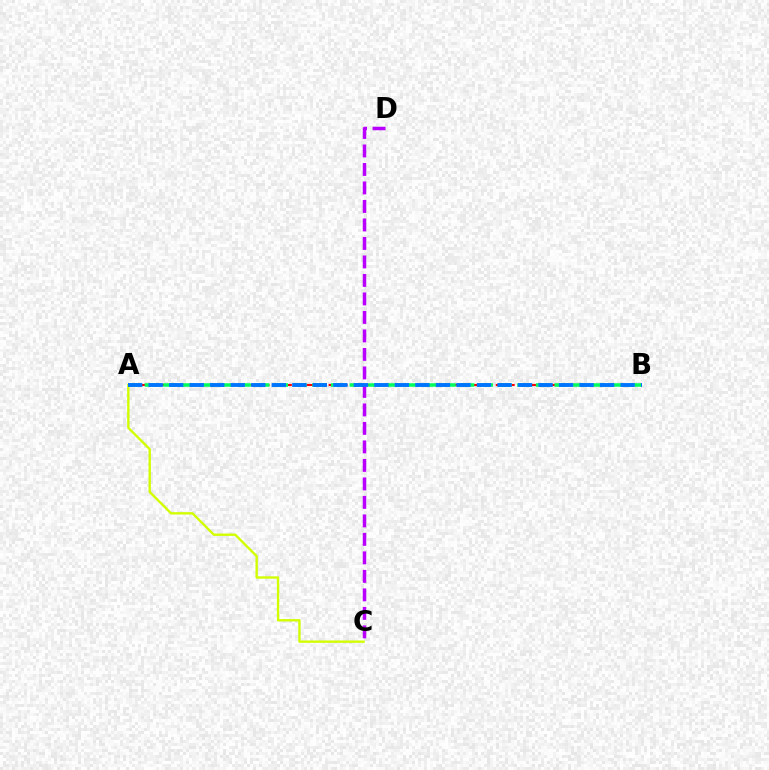{('A', 'B'): [{'color': '#ff0000', 'line_style': 'dashed', 'thickness': 1.51}, {'color': '#00ff5c', 'line_style': 'dashed', 'thickness': 2.53}, {'color': '#0074ff', 'line_style': 'dashed', 'thickness': 2.79}], ('A', 'C'): [{'color': '#d1ff00', 'line_style': 'solid', 'thickness': 1.7}], ('C', 'D'): [{'color': '#b900ff', 'line_style': 'dashed', 'thickness': 2.51}]}